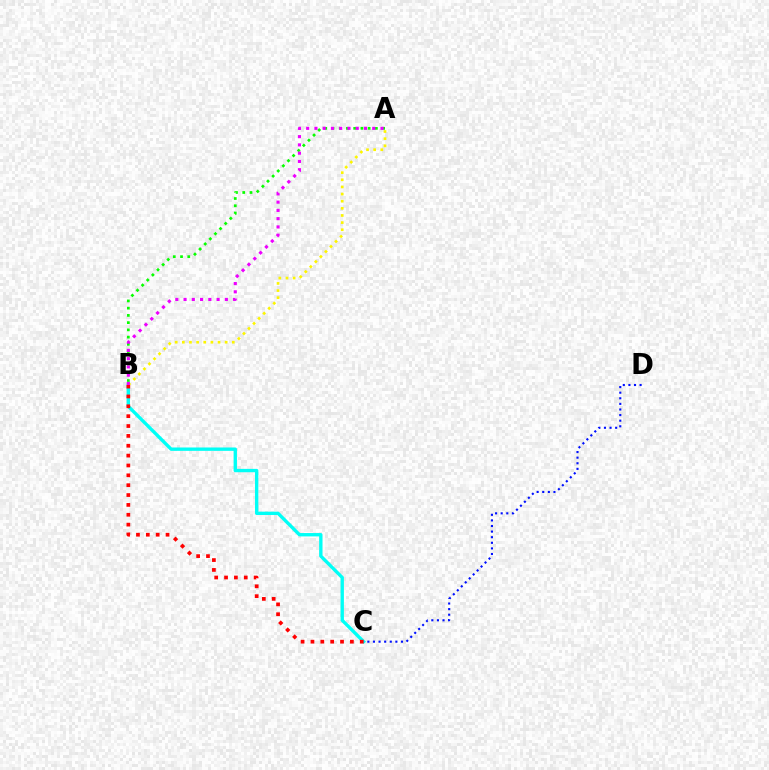{('A', 'B'): [{'color': '#08ff00', 'line_style': 'dotted', 'thickness': 1.97}, {'color': '#fcf500', 'line_style': 'dotted', 'thickness': 1.94}, {'color': '#ee00ff', 'line_style': 'dotted', 'thickness': 2.24}], ('B', 'C'): [{'color': '#00fff6', 'line_style': 'solid', 'thickness': 2.42}, {'color': '#ff0000', 'line_style': 'dotted', 'thickness': 2.68}], ('C', 'D'): [{'color': '#0010ff', 'line_style': 'dotted', 'thickness': 1.52}]}